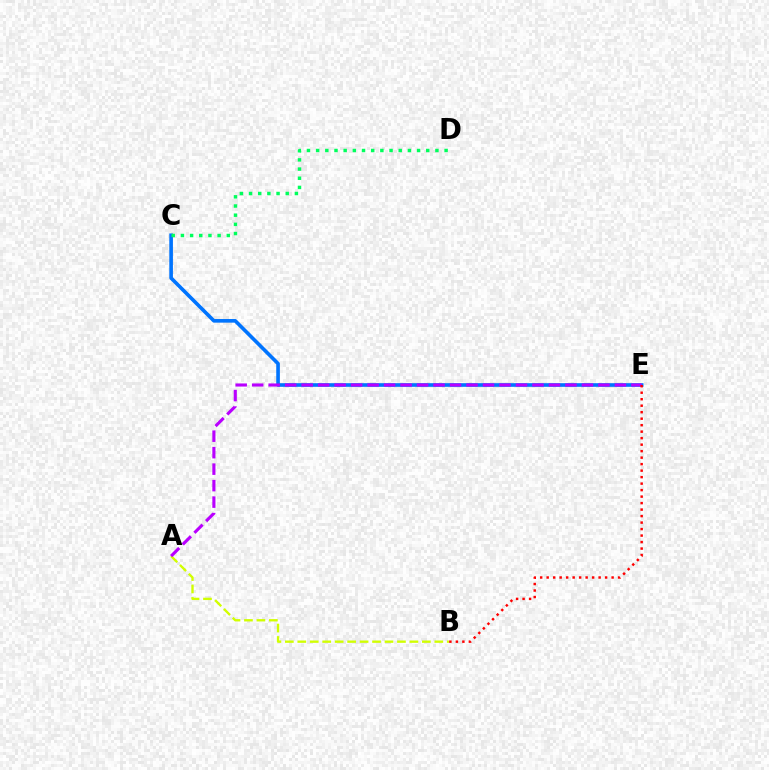{('C', 'E'): [{'color': '#0074ff', 'line_style': 'solid', 'thickness': 2.61}], ('A', 'B'): [{'color': '#d1ff00', 'line_style': 'dashed', 'thickness': 1.69}], ('A', 'E'): [{'color': '#b900ff', 'line_style': 'dashed', 'thickness': 2.24}], ('B', 'E'): [{'color': '#ff0000', 'line_style': 'dotted', 'thickness': 1.76}], ('C', 'D'): [{'color': '#00ff5c', 'line_style': 'dotted', 'thickness': 2.49}]}